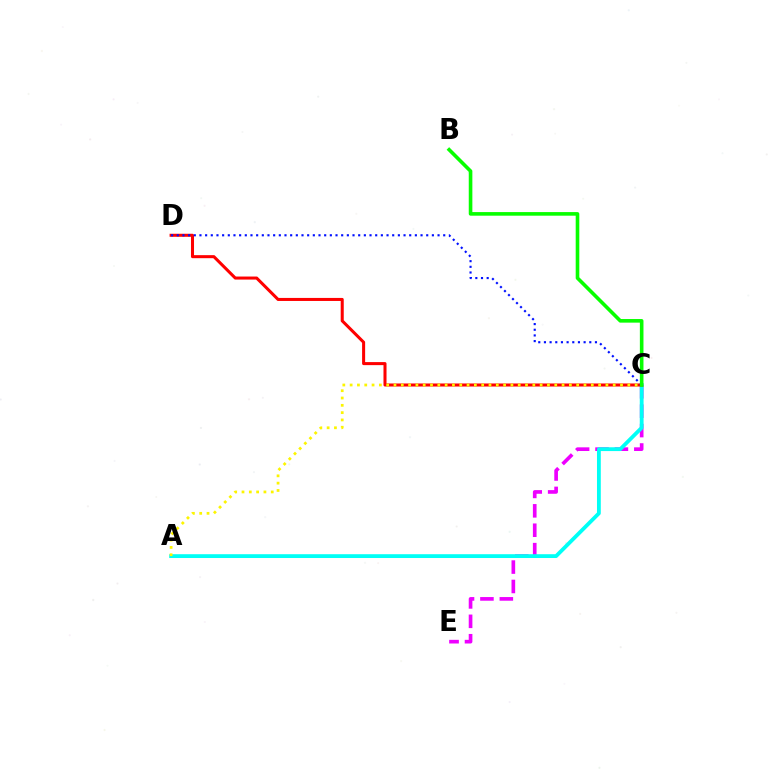{('C', 'E'): [{'color': '#ee00ff', 'line_style': 'dashed', 'thickness': 2.64}], ('A', 'C'): [{'color': '#00fff6', 'line_style': 'solid', 'thickness': 2.74}, {'color': '#fcf500', 'line_style': 'dotted', 'thickness': 1.99}], ('C', 'D'): [{'color': '#ff0000', 'line_style': 'solid', 'thickness': 2.19}, {'color': '#0010ff', 'line_style': 'dotted', 'thickness': 1.54}], ('B', 'C'): [{'color': '#08ff00', 'line_style': 'solid', 'thickness': 2.6}]}